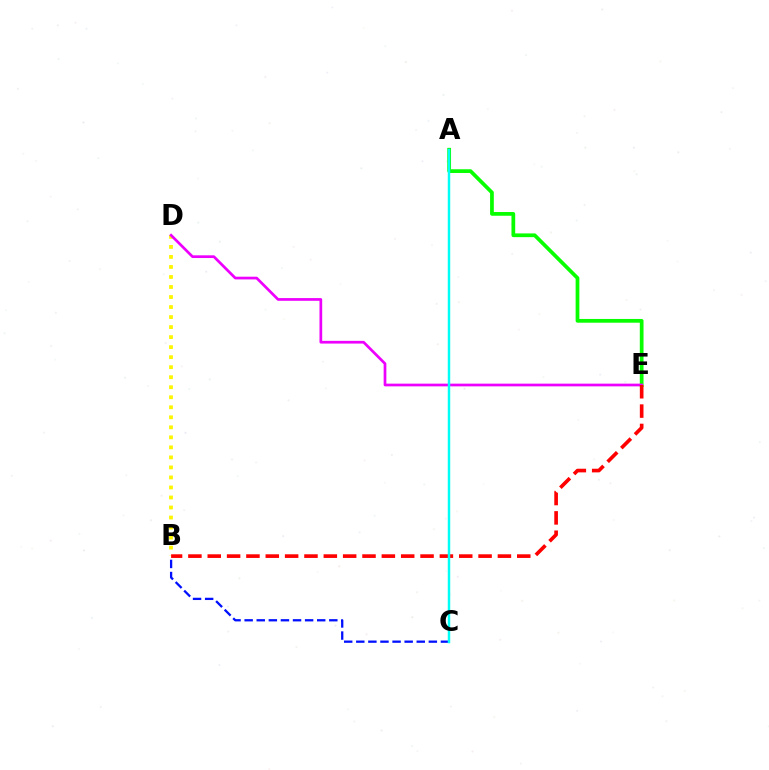{('A', 'E'): [{'color': '#08ff00', 'line_style': 'solid', 'thickness': 2.69}], ('B', 'D'): [{'color': '#fcf500', 'line_style': 'dotted', 'thickness': 2.72}], ('D', 'E'): [{'color': '#ee00ff', 'line_style': 'solid', 'thickness': 1.95}], ('B', 'E'): [{'color': '#ff0000', 'line_style': 'dashed', 'thickness': 2.63}], ('B', 'C'): [{'color': '#0010ff', 'line_style': 'dashed', 'thickness': 1.64}], ('A', 'C'): [{'color': '#00fff6', 'line_style': 'solid', 'thickness': 1.77}]}